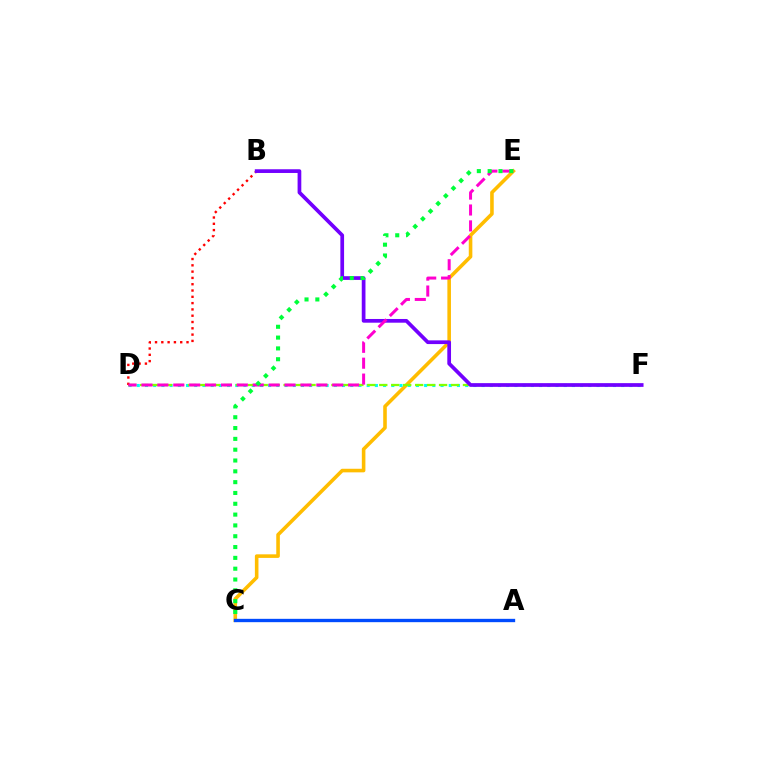{('C', 'E'): [{'color': '#ffbd00', 'line_style': 'solid', 'thickness': 2.58}, {'color': '#00ff39', 'line_style': 'dotted', 'thickness': 2.94}], ('D', 'F'): [{'color': '#00fff6', 'line_style': 'dotted', 'thickness': 2.23}, {'color': '#84ff00', 'line_style': 'dashed', 'thickness': 1.62}], ('A', 'C'): [{'color': '#004bff', 'line_style': 'solid', 'thickness': 2.4}], ('B', 'D'): [{'color': '#ff0000', 'line_style': 'dotted', 'thickness': 1.71}], ('B', 'F'): [{'color': '#7200ff', 'line_style': 'solid', 'thickness': 2.67}], ('D', 'E'): [{'color': '#ff00cf', 'line_style': 'dashed', 'thickness': 2.16}]}